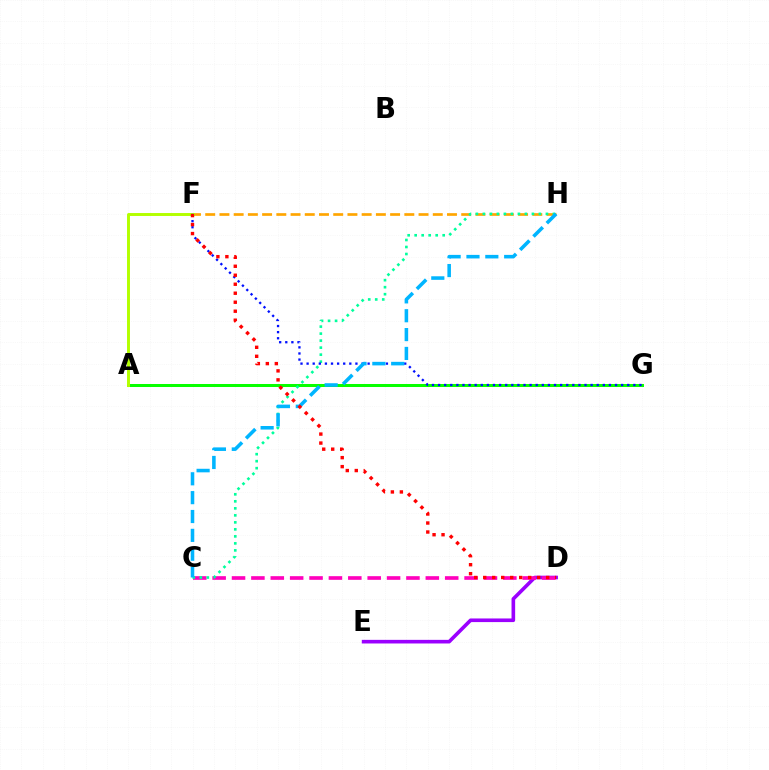{('D', 'E'): [{'color': '#9b00ff', 'line_style': 'solid', 'thickness': 2.61}], ('C', 'D'): [{'color': '#ff00bd', 'line_style': 'dashed', 'thickness': 2.63}], ('A', 'G'): [{'color': '#08ff00', 'line_style': 'solid', 'thickness': 2.17}], ('F', 'H'): [{'color': '#ffa500', 'line_style': 'dashed', 'thickness': 1.93}], ('A', 'F'): [{'color': '#b3ff00', 'line_style': 'solid', 'thickness': 2.12}], ('C', 'H'): [{'color': '#00ff9d', 'line_style': 'dotted', 'thickness': 1.9}, {'color': '#00b5ff', 'line_style': 'dashed', 'thickness': 2.56}], ('F', 'G'): [{'color': '#0010ff', 'line_style': 'dotted', 'thickness': 1.66}], ('D', 'F'): [{'color': '#ff0000', 'line_style': 'dotted', 'thickness': 2.44}]}